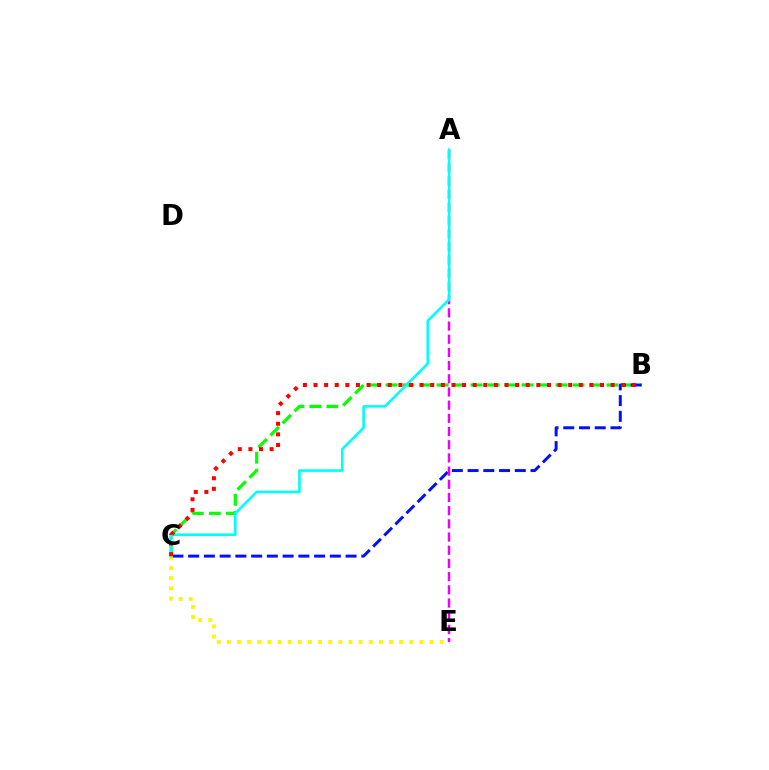{('B', 'C'): [{'color': '#08ff00', 'line_style': 'dashed', 'thickness': 2.31}, {'color': '#0010ff', 'line_style': 'dashed', 'thickness': 2.14}, {'color': '#ff0000', 'line_style': 'dotted', 'thickness': 2.88}], ('C', 'E'): [{'color': '#fcf500', 'line_style': 'dotted', 'thickness': 2.75}], ('A', 'E'): [{'color': '#ee00ff', 'line_style': 'dashed', 'thickness': 1.79}], ('A', 'C'): [{'color': '#00fff6', 'line_style': 'solid', 'thickness': 1.88}]}